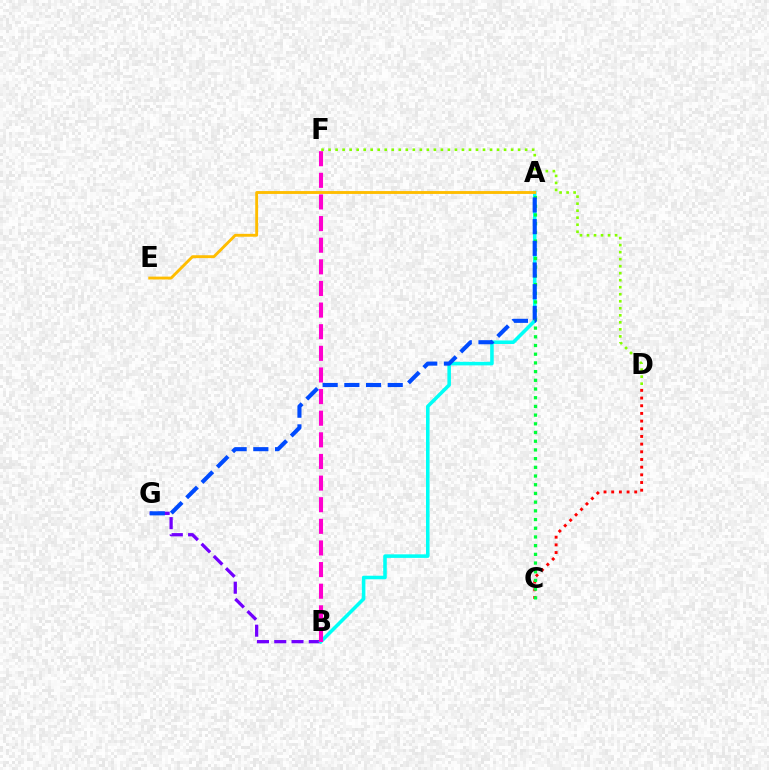{('C', 'D'): [{'color': '#ff0000', 'line_style': 'dotted', 'thickness': 2.09}], ('B', 'G'): [{'color': '#7200ff', 'line_style': 'dashed', 'thickness': 2.35}], ('A', 'B'): [{'color': '#00fff6', 'line_style': 'solid', 'thickness': 2.56}], ('B', 'F'): [{'color': '#ff00cf', 'line_style': 'dashed', 'thickness': 2.94}], ('A', 'C'): [{'color': '#00ff39', 'line_style': 'dotted', 'thickness': 2.36}], ('A', 'E'): [{'color': '#ffbd00', 'line_style': 'solid', 'thickness': 2.07}], ('A', 'G'): [{'color': '#004bff', 'line_style': 'dashed', 'thickness': 2.95}], ('D', 'F'): [{'color': '#84ff00', 'line_style': 'dotted', 'thickness': 1.91}]}